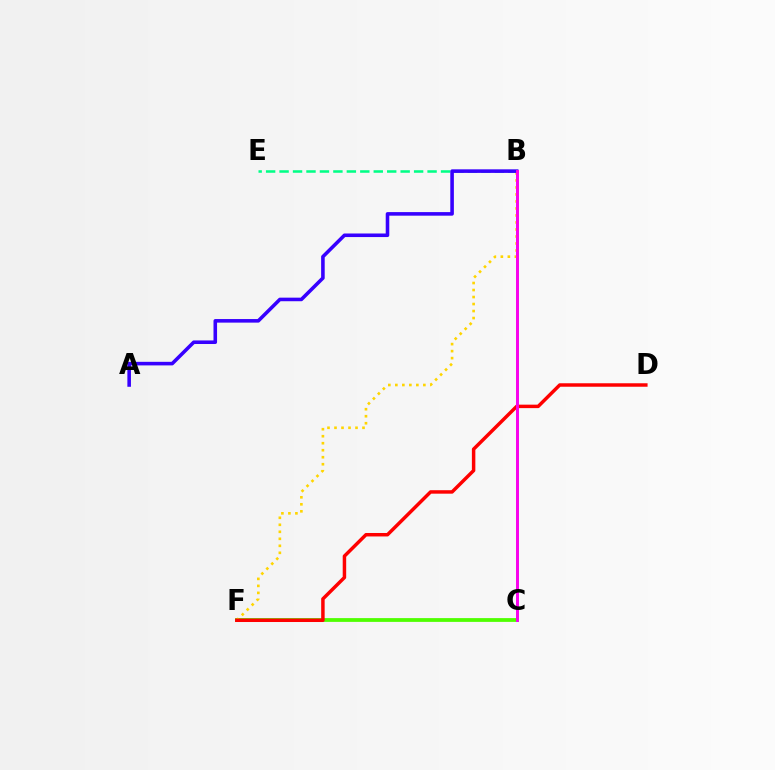{('C', 'F'): [{'color': '#4fff00', 'line_style': 'solid', 'thickness': 2.71}], ('B', 'C'): [{'color': '#009eff', 'line_style': 'solid', 'thickness': 1.94}, {'color': '#ff00ed', 'line_style': 'solid', 'thickness': 2.08}], ('B', 'F'): [{'color': '#ffd500', 'line_style': 'dotted', 'thickness': 1.9}], ('B', 'E'): [{'color': '#00ff86', 'line_style': 'dashed', 'thickness': 1.83}], ('A', 'B'): [{'color': '#3700ff', 'line_style': 'solid', 'thickness': 2.57}], ('D', 'F'): [{'color': '#ff0000', 'line_style': 'solid', 'thickness': 2.5}]}